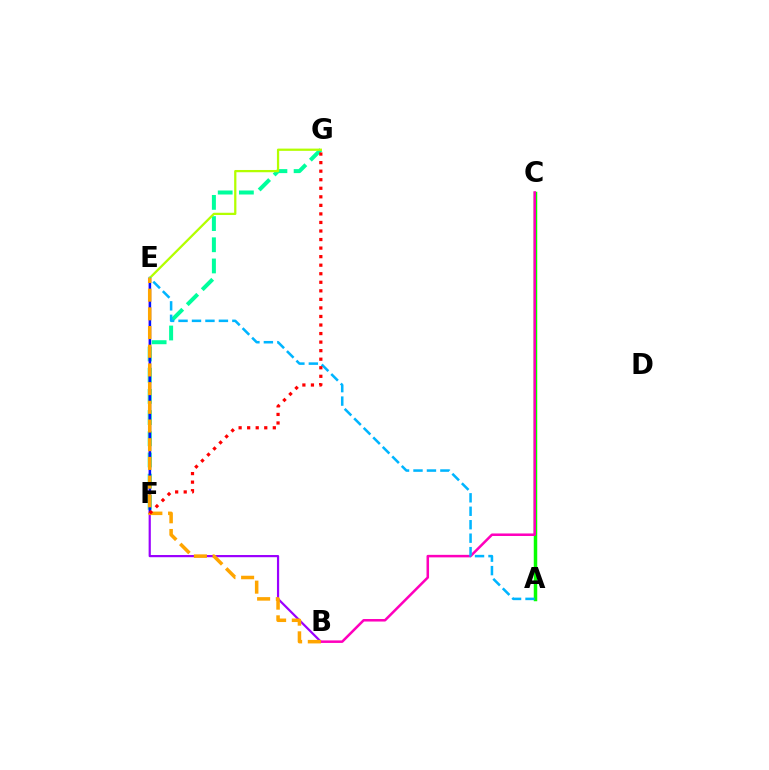{('F', 'G'): [{'color': '#00ff9d', 'line_style': 'dashed', 'thickness': 2.88}, {'color': '#ff0000', 'line_style': 'dotted', 'thickness': 2.32}], ('B', 'E'): [{'color': '#9b00ff', 'line_style': 'solid', 'thickness': 1.59}, {'color': '#ffa500', 'line_style': 'dashed', 'thickness': 2.54}], ('E', 'F'): [{'color': '#0010ff', 'line_style': 'solid', 'thickness': 1.68}], ('A', 'C'): [{'color': '#08ff00', 'line_style': 'solid', 'thickness': 2.51}], ('B', 'C'): [{'color': '#ff00bd', 'line_style': 'solid', 'thickness': 1.82}], ('E', 'G'): [{'color': '#b3ff00', 'line_style': 'solid', 'thickness': 1.63}], ('A', 'E'): [{'color': '#00b5ff', 'line_style': 'dashed', 'thickness': 1.83}]}